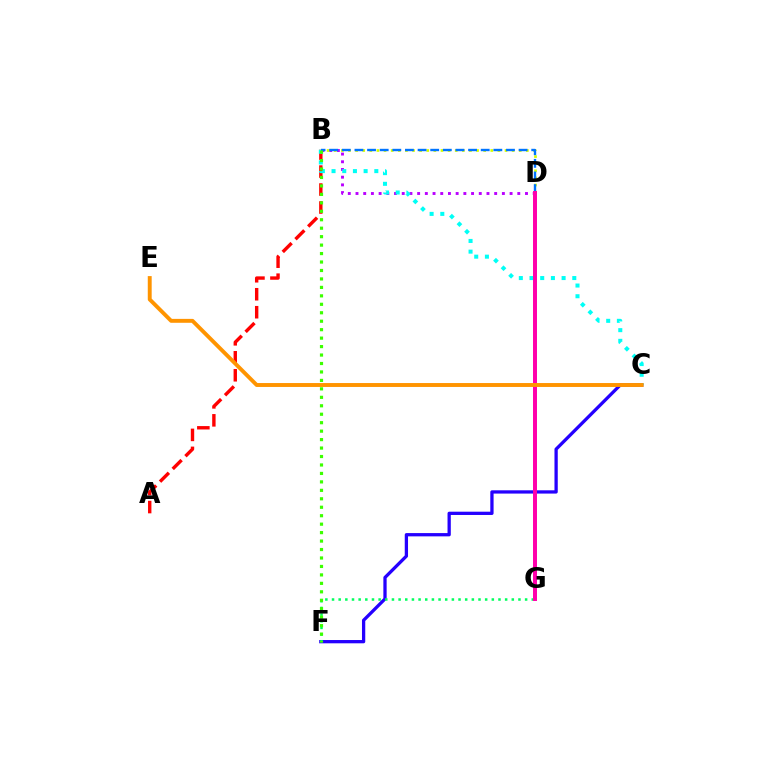{('C', 'F'): [{'color': '#2500ff', 'line_style': 'solid', 'thickness': 2.36}], ('B', 'D'): [{'color': '#b900ff', 'line_style': 'dotted', 'thickness': 2.09}, {'color': '#d1ff00', 'line_style': 'dotted', 'thickness': 1.93}, {'color': '#0074ff', 'line_style': 'dashed', 'thickness': 1.72}], ('A', 'B'): [{'color': '#ff0000', 'line_style': 'dashed', 'thickness': 2.44}], ('B', 'C'): [{'color': '#00fff6', 'line_style': 'dotted', 'thickness': 2.91}], ('F', 'G'): [{'color': '#00ff5c', 'line_style': 'dotted', 'thickness': 1.81}], ('D', 'G'): [{'color': '#ff00ac', 'line_style': 'solid', 'thickness': 2.87}], ('B', 'F'): [{'color': '#3dff00', 'line_style': 'dotted', 'thickness': 2.3}], ('C', 'E'): [{'color': '#ff9400', 'line_style': 'solid', 'thickness': 2.81}]}